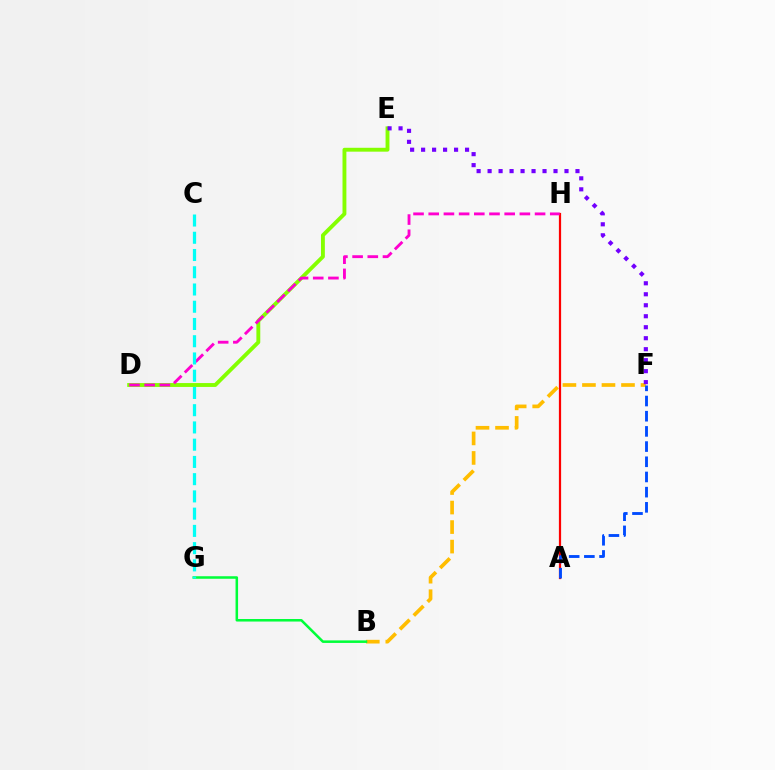{('A', 'H'): [{'color': '#ff0000', 'line_style': 'solid', 'thickness': 1.6}], ('B', 'F'): [{'color': '#ffbd00', 'line_style': 'dashed', 'thickness': 2.65}], ('D', 'E'): [{'color': '#84ff00', 'line_style': 'solid', 'thickness': 2.79}], ('B', 'G'): [{'color': '#00ff39', 'line_style': 'solid', 'thickness': 1.82}], ('E', 'F'): [{'color': '#7200ff', 'line_style': 'dotted', 'thickness': 2.98}], ('D', 'H'): [{'color': '#ff00cf', 'line_style': 'dashed', 'thickness': 2.06}], ('A', 'F'): [{'color': '#004bff', 'line_style': 'dashed', 'thickness': 2.06}], ('C', 'G'): [{'color': '#00fff6', 'line_style': 'dashed', 'thickness': 2.34}]}